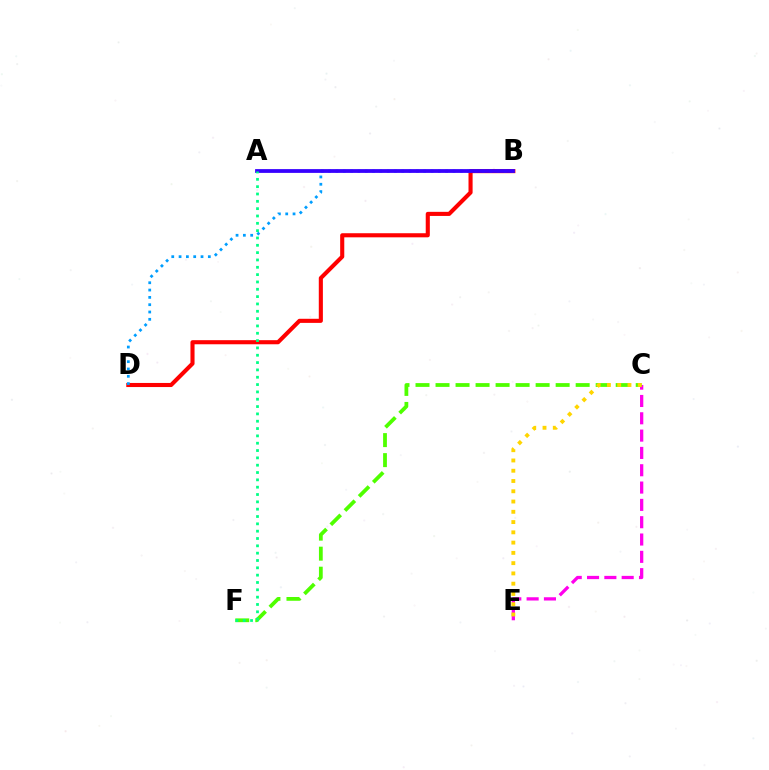{('B', 'D'): [{'color': '#ff0000', 'line_style': 'solid', 'thickness': 2.95}, {'color': '#009eff', 'line_style': 'dotted', 'thickness': 1.99}], ('A', 'B'): [{'color': '#3700ff', 'line_style': 'solid', 'thickness': 2.72}], ('C', 'E'): [{'color': '#ff00ed', 'line_style': 'dashed', 'thickness': 2.35}, {'color': '#ffd500', 'line_style': 'dotted', 'thickness': 2.79}], ('C', 'F'): [{'color': '#4fff00', 'line_style': 'dashed', 'thickness': 2.72}], ('A', 'F'): [{'color': '#00ff86', 'line_style': 'dotted', 'thickness': 1.99}]}